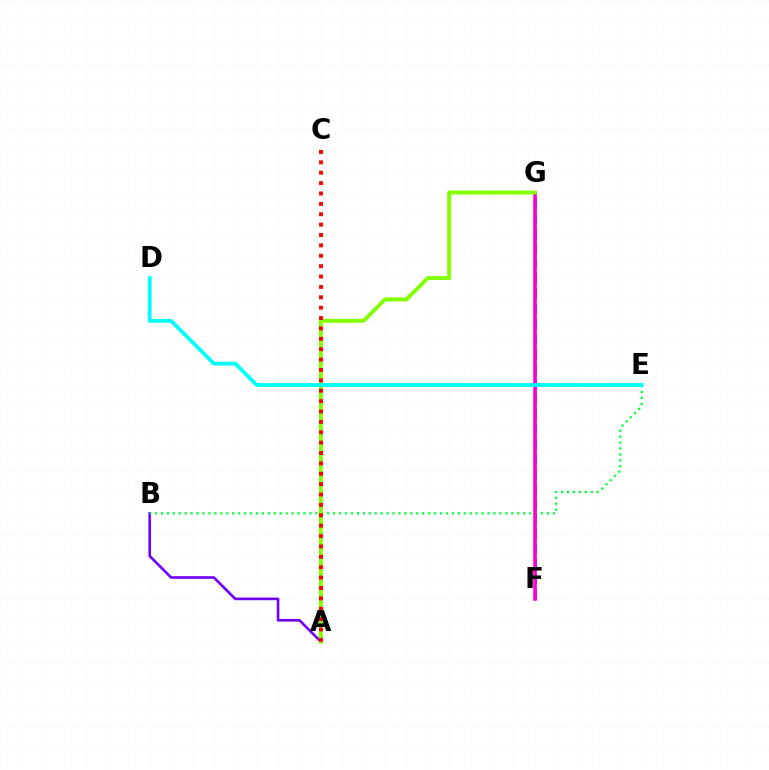{('F', 'G'): [{'color': '#ffbd00', 'line_style': 'dashed', 'thickness': 2.15}, {'color': '#004bff', 'line_style': 'dashed', 'thickness': 2.04}, {'color': '#ff00cf', 'line_style': 'solid', 'thickness': 2.55}], ('A', 'B'): [{'color': '#7200ff', 'line_style': 'solid', 'thickness': 1.9}], ('B', 'E'): [{'color': '#00ff39', 'line_style': 'dotted', 'thickness': 1.61}], ('A', 'G'): [{'color': '#84ff00', 'line_style': 'solid', 'thickness': 2.83}], ('A', 'C'): [{'color': '#ff0000', 'line_style': 'dotted', 'thickness': 2.82}], ('D', 'E'): [{'color': '#00fff6', 'line_style': 'solid', 'thickness': 2.73}]}